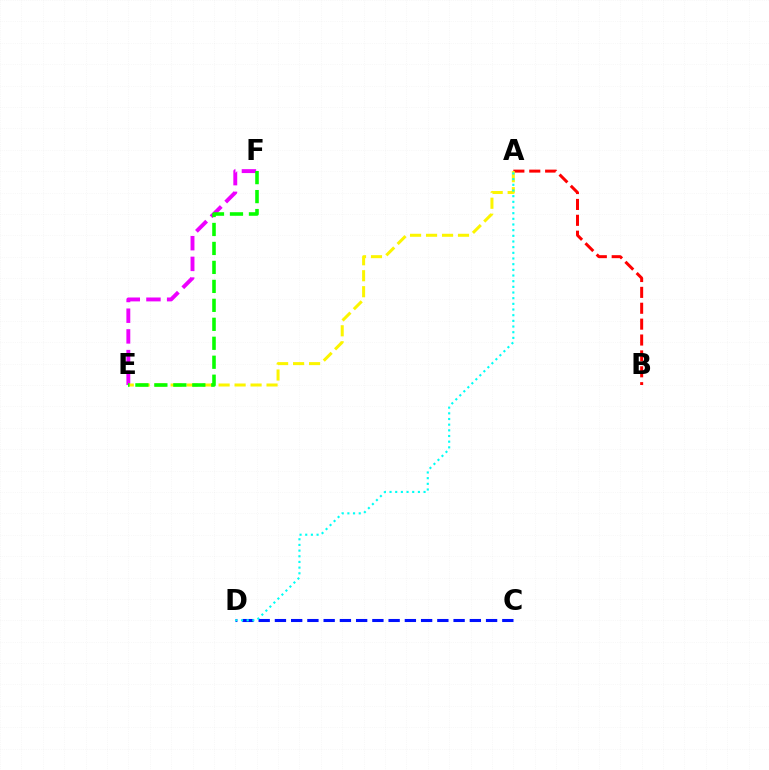{('C', 'D'): [{'color': '#0010ff', 'line_style': 'dashed', 'thickness': 2.21}], ('A', 'B'): [{'color': '#ff0000', 'line_style': 'dashed', 'thickness': 2.16}], ('E', 'F'): [{'color': '#ee00ff', 'line_style': 'dashed', 'thickness': 2.81}, {'color': '#08ff00', 'line_style': 'dashed', 'thickness': 2.58}], ('A', 'E'): [{'color': '#fcf500', 'line_style': 'dashed', 'thickness': 2.17}], ('A', 'D'): [{'color': '#00fff6', 'line_style': 'dotted', 'thickness': 1.54}]}